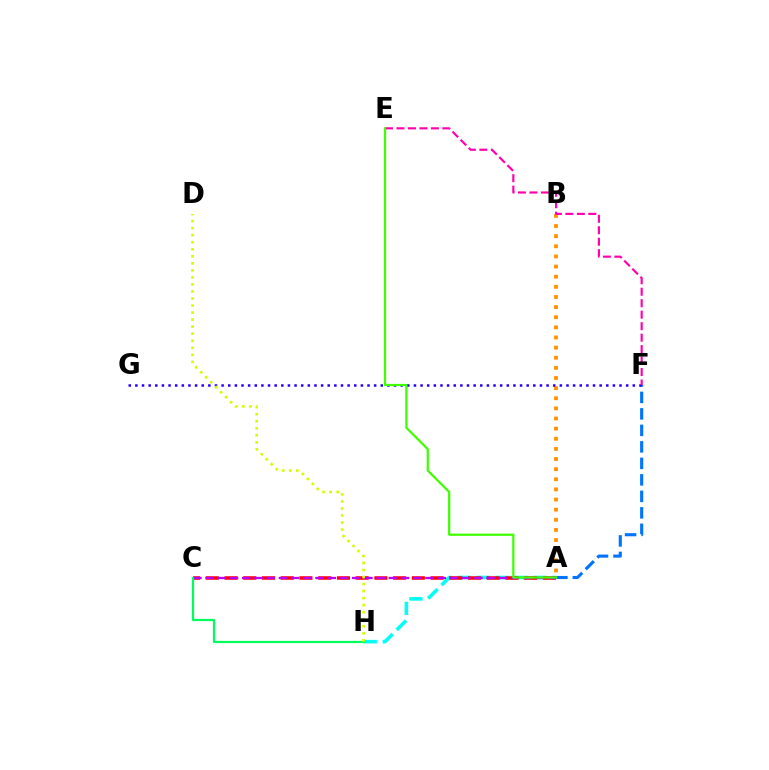{('A', 'H'): [{'color': '#00fff6', 'line_style': 'dashed', 'thickness': 2.58}], ('A', 'C'): [{'color': '#ff0000', 'line_style': 'dashed', 'thickness': 2.54}, {'color': '#b900ff', 'line_style': 'dashed', 'thickness': 1.66}], ('A', 'F'): [{'color': '#0074ff', 'line_style': 'dashed', 'thickness': 2.24}], ('A', 'B'): [{'color': '#ff9400', 'line_style': 'dotted', 'thickness': 2.75}], ('F', 'G'): [{'color': '#2500ff', 'line_style': 'dotted', 'thickness': 1.8}], ('E', 'F'): [{'color': '#ff00ac', 'line_style': 'dashed', 'thickness': 1.56}], ('A', 'E'): [{'color': '#3dff00', 'line_style': 'solid', 'thickness': 1.6}], ('C', 'H'): [{'color': '#00ff5c', 'line_style': 'solid', 'thickness': 1.6}], ('D', 'H'): [{'color': '#d1ff00', 'line_style': 'dotted', 'thickness': 1.91}]}